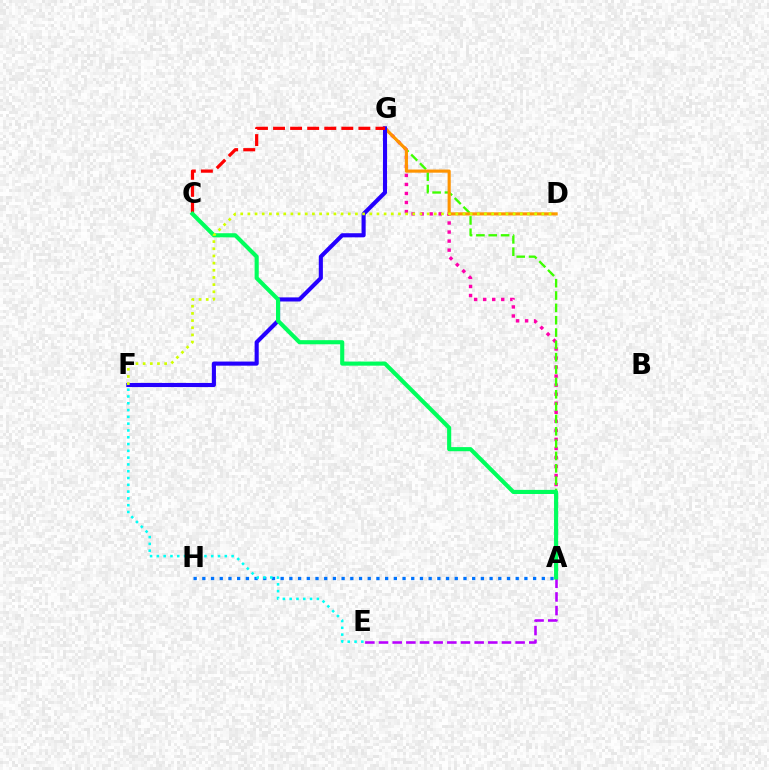{('A', 'G'): [{'color': '#ff00ac', 'line_style': 'dotted', 'thickness': 2.46}, {'color': '#3dff00', 'line_style': 'dashed', 'thickness': 1.68}], ('A', 'H'): [{'color': '#0074ff', 'line_style': 'dotted', 'thickness': 2.36}], ('E', 'F'): [{'color': '#00fff6', 'line_style': 'dotted', 'thickness': 1.85}], ('A', 'E'): [{'color': '#b900ff', 'line_style': 'dashed', 'thickness': 1.86}], ('D', 'G'): [{'color': '#ff9400', 'line_style': 'solid', 'thickness': 2.26}], ('F', 'G'): [{'color': '#2500ff', 'line_style': 'solid', 'thickness': 2.96}], ('C', 'G'): [{'color': '#ff0000', 'line_style': 'dashed', 'thickness': 2.32}], ('A', 'C'): [{'color': '#00ff5c', 'line_style': 'solid', 'thickness': 2.96}], ('D', 'F'): [{'color': '#d1ff00', 'line_style': 'dotted', 'thickness': 1.95}]}